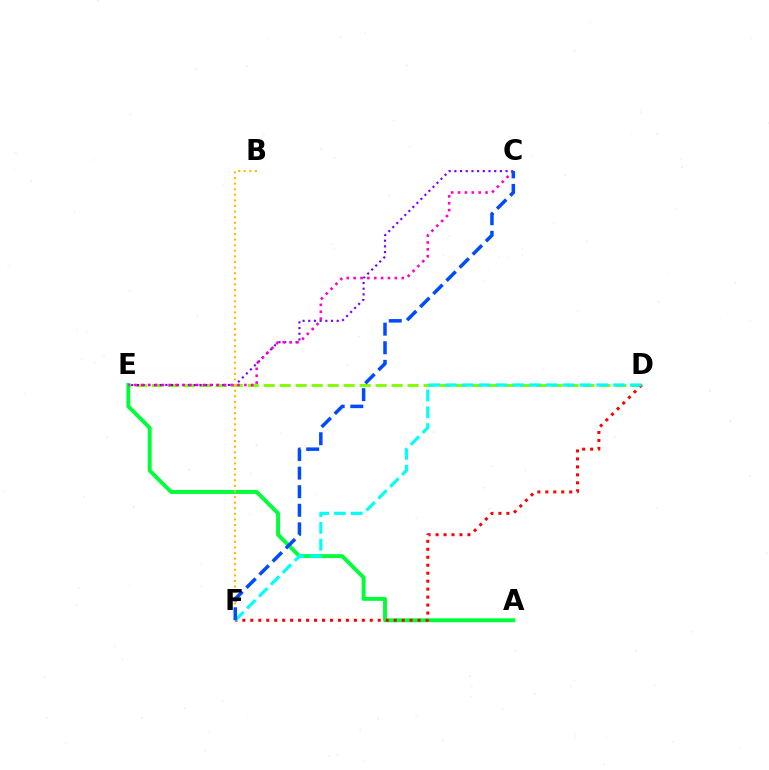{('D', 'E'): [{'color': '#84ff00', 'line_style': 'dashed', 'thickness': 2.17}], ('C', 'E'): [{'color': '#7200ff', 'line_style': 'dotted', 'thickness': 1.55}, {'color': '#ff00cf', 'line_style': 'dotted', 'thickness': 1.87}], ('A', 'E'): [{'color': '#00ff39', 'line_style': 'solid', 'thickness': 2.81}], ('B', 'F'): [{'color': '#ffbd00', 'line_style': 'dotted', 'thickness': 1.52}], ('D', 'F'): [{'color': '#ff0000', 'line_style': 'dotted', 'thickness': 2.16}, {'color': '#00fff6', 'line_style': 'dashed', 'thickness': 2.28}], ('C', 'F'): [{'color': '#004bff', 'line_style': 'dashed', 'thickness': 2.52}]}